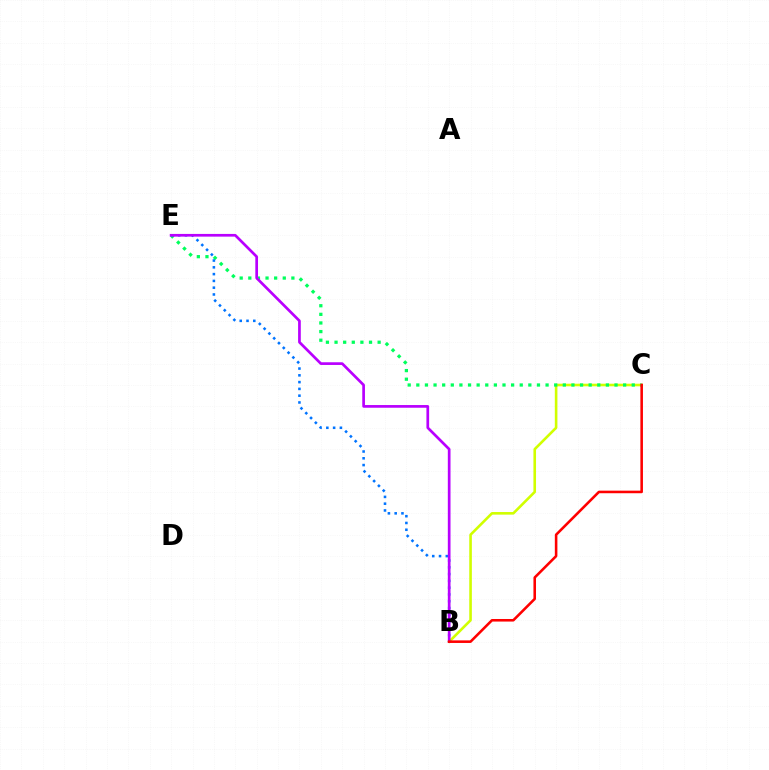{('B', 'C'): [{'color': '#d1ff00', 'line_style': 'solid', 'thickness': 1.87}, {'color': '#ff0000', 'line_style': 'solid', 'thickness': 1.85}], ('C', 'E'): [{'color': '#00ff5c', 'line_style': 'dotted', 'thickness': 2.34}], ('B', 'E'): [{'color': '#0074ff', 'line_style': 'dotted', 'thickness': 1.84}, {'color': '#b900ff', 'line_style': 'solid', 'thickness': 1.94}]}